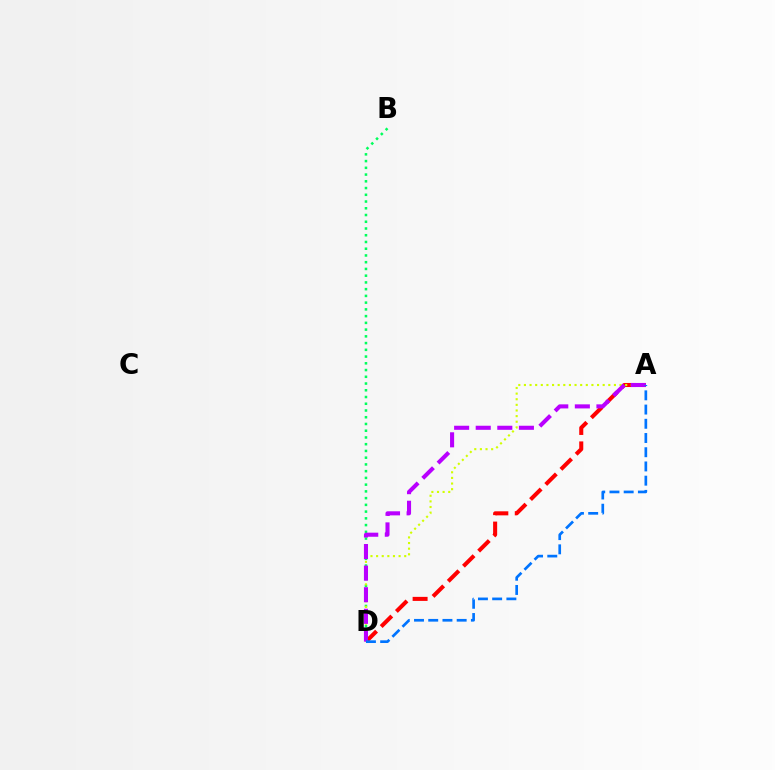{('A', 'D'): [{'color': '#ff0000', 'line_style': 'dashed', 'thickness': 2.91}, {'color': '#d1ff00', 'line_style': 'dotted', 'thickness': 1.53}, {'color': '#b900ff', 'line_style': 'dashed', 'thickness': 2.93}, {'color': '#0074ff', 'line_style': 'dashed', 'thickness': 1.93}], ('B', 'D'): [{'color': '#00ff5c', 'line_style': 'dotted', 'thickness': 1.83}]}